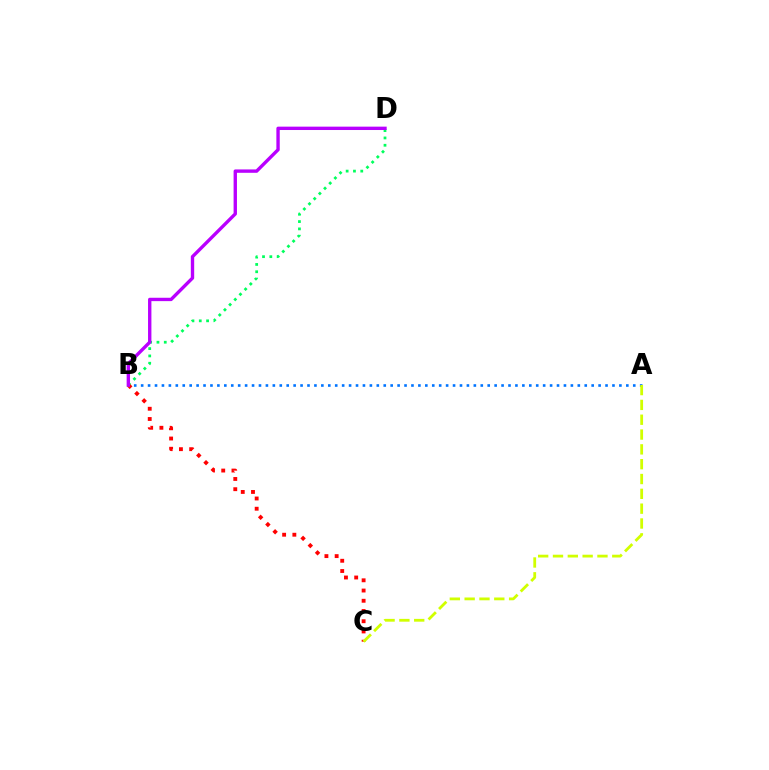{('B', 'D'): [{'color': '#00ff5c', 'line_style': 'dotted', 'thickness': 1.99}, {'color': '#b900ff', 'line_style': 'solid', 'thickness': 2.43}], ('B', 'C'): [{'color': '#ff0000', 'line_style': 'dotted', 'thickness': 2.78}], ('A', 'B'): [{'color': '#0074ff', 'line_style': 'dotted', 'thickness': 1.88}], ('A', 'C'): [{'color': '#d1ff00', 'line_style': 'dashed', 'thickness': 2.01}]}